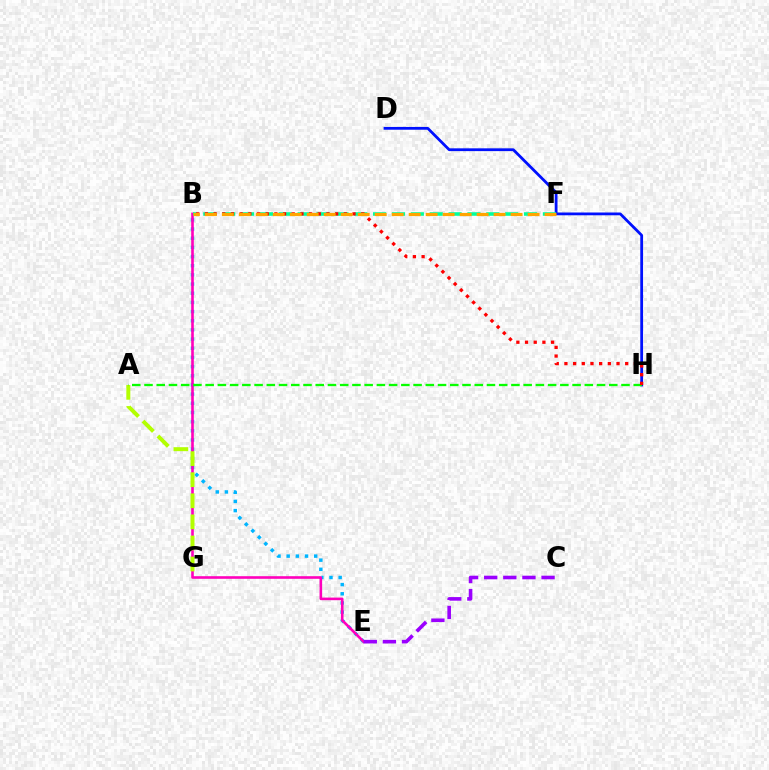{('D', 'H'): [{'color': '#0010ff', 'line_style': 'solid', 'thickness': 2.01}], ('B', 'E'): [{'color': '#00b5ff', 'line_style': 'dotted', 'thickness': 2.49}, {'color': '#ff00bd', 'line_style': 'solid', 'thickness': 1.88}], ('A', 'G'): [{'color': '#b3ff00', 'line_style': 'dashed', 'thickness': 2.86}], ('C', 'E'): [{'color': '#9b00ff', 'line_style': 'dashed', 'thickness': 2.6}], ('B', 'F'): [{'color': '#00ff9d', 'line_style': 'dashed', 'thickness': 2.56}, {'color': '#ffa500', 'line_style': 'dashed', 'thickness': 2.31}], ('A', 'H'): [{'color': '#08ff00', 'line_style': 'dashed', 'thickness': 1.66}], ('B', 'H'): [{'color': '#ff0000', 'line_style': 'dotted', 'thickness': 2.36}]}